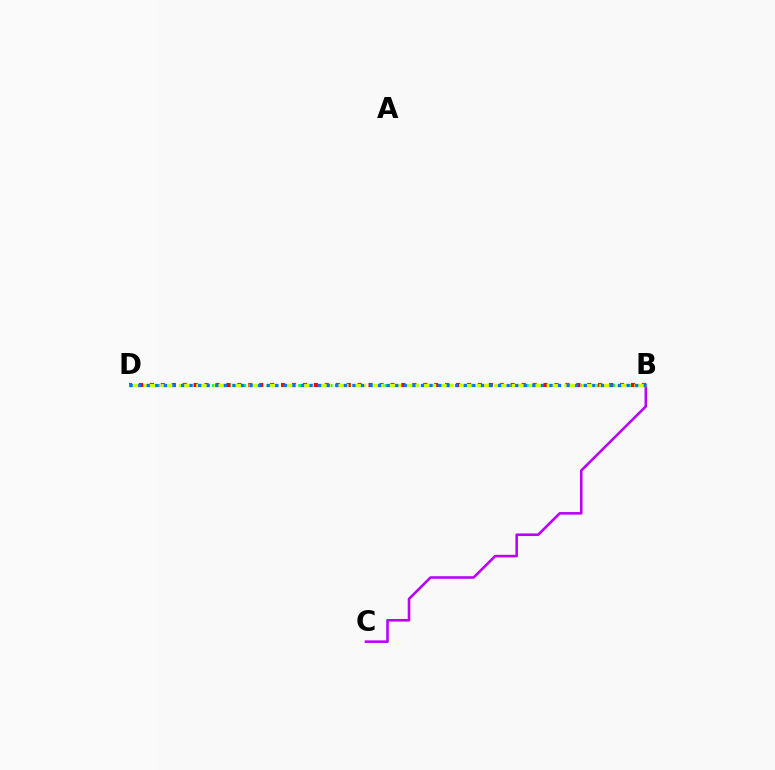{('B', 'C'): [{'color': '#b900ff', 'line_style': 'solid', 'thickness': 1.86}], ('B', 'D'): [{'color': '#00ff5c', 'line_style': 'dotted', 'thickness': 2.13}, {'color': '#ff0000', 'line_style': 'dotted', 'thickness': 2.97}, {'color': '#d1ff00', 'line_style': 'dashed', 'thickness': 2.38}, {'color': '#0074ff', 'line_style': 'dotted', 'thickness': 2.33}]}